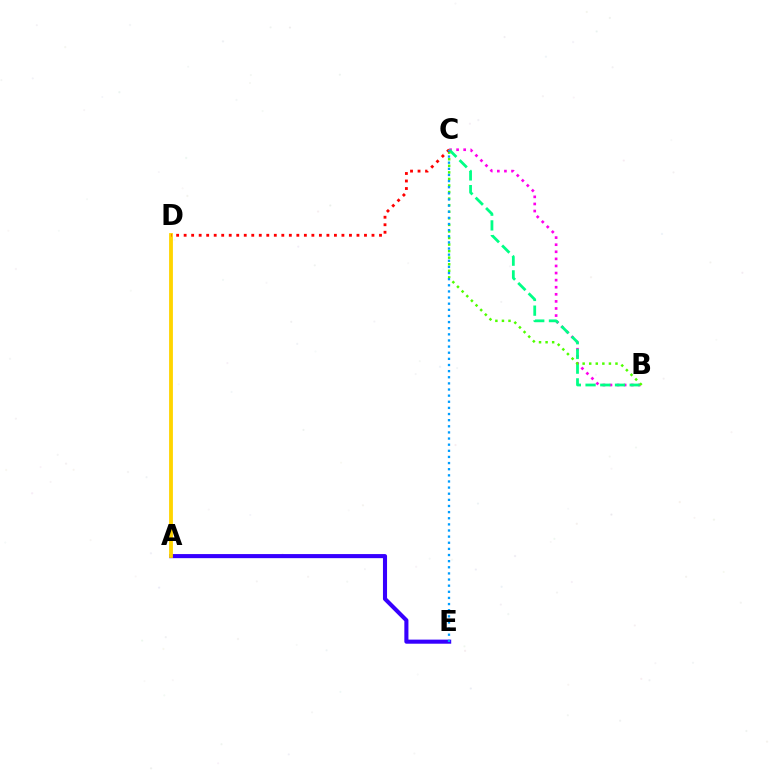{('A', 'E'): [{'color': '#3700ff', 'line_style': 'solid', 'thickness': 2.94}], ('B', 'C'): [{'color': '#ff00ed', 'line_style': 'dotted', 'thickness': 1.93}, {'color': '#00ff86', 'line_style': 'dashed', 'thickness': 2.0}, {'color': '#4fff00', 'line_style': 'dotted', 'thickness': 1.78}], ('A', 'D'): [{'color': '#ffd500', 'line_style': 'solid', 'thickness': 2.75}], ('C', 'D'): [{'color': '#ff0000', 'line_style': 'dotted', 'thickness': 2.04}], ('C', 'E'): [{'color': '#009eff', 'line_style': 'dotted', 'thickness': 1.67}]}